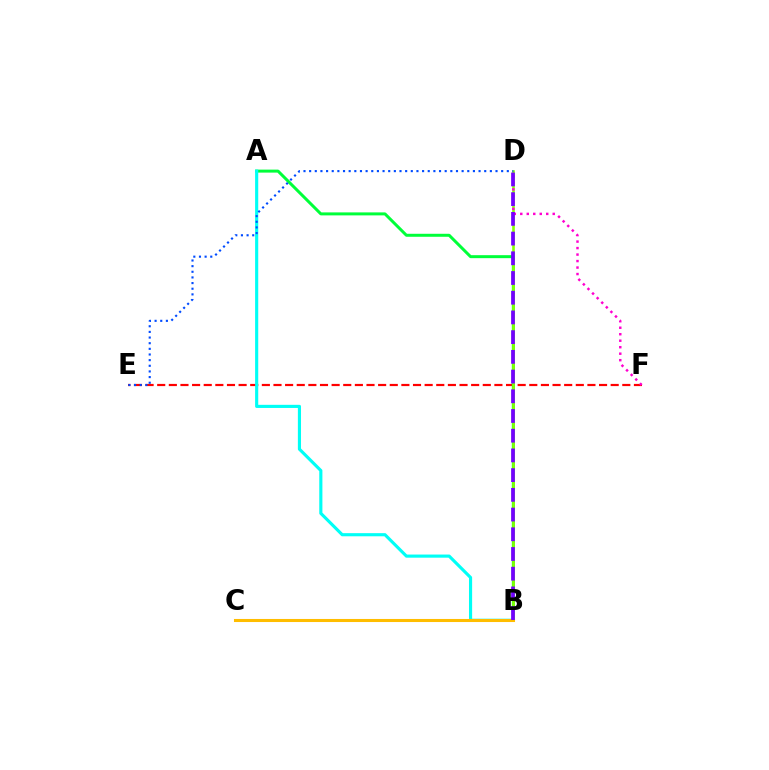{('E', 'F'): [{'color': '#ff0000', 'line_style': 'dashed', 'thickness': 1.58}], ('A', 'B'): [{'color': '#00ff39', 'line_style': 'solid', 'thickness': 2.15}, {'color': '#00fff6', 'line_style': 'solid', 'thickness': 2.26}], ('B', 'D'): [{'color': '#84ff00', 'line_style': 'solid', 'thickness': 1.88}, {'color': '#7200ff', 'line_style': 'dashed', 'thickness': 2.68}], ('D', 'F'): [{'color': '#ff00cf', 'line_style': 'dotted', 'thickness': 1.76}], ('D', 'E'): [{'color': '#004bff', 'line_style': 'dotted', 'thickness': 1.53}], ('B', 'C'): [{'color': '#ffbd00', 'line_style': 'solid', 'thickness': 2.2}]}